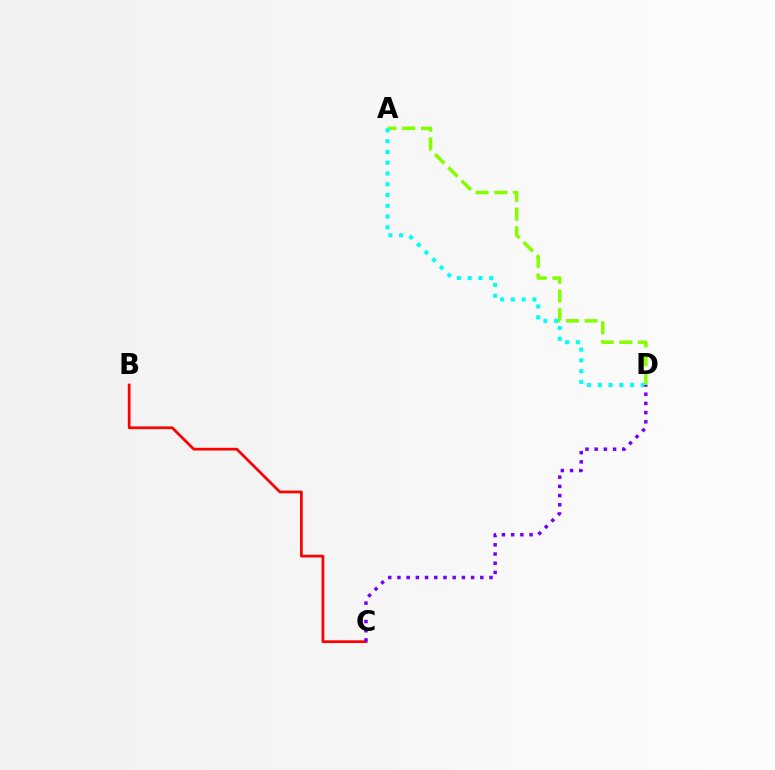{('A', 'D'): [{'color': '#84ff00', 'line_style': 'dashed', 'thickness': 2.54}, {'color': '#00fff6', 'line_style': 'dotted', 'thickness': 2.93}], ('B', 'C'): [{'color': '#ff0000', 'line_style': 'solid', 'thickness': 1.96}], ('C', 'D'): [{'color': '#7200ff', 'line_style': 'dotted', 'thickness': 2.5}]}